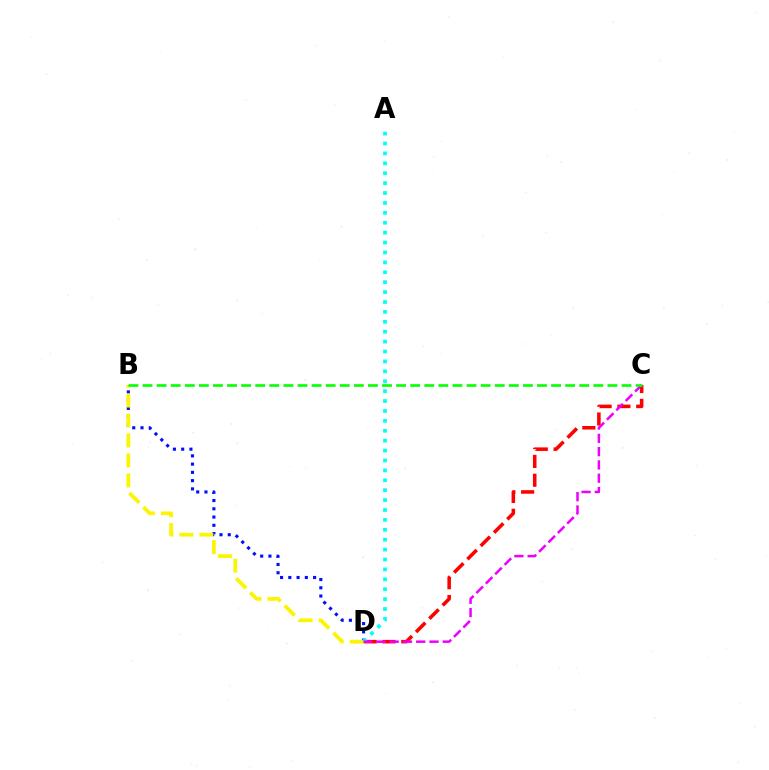{('B', 'D'): [{'color': '#0010ff', 'line_style': 'dotted', 'thickness': 2.24}, {'color': '#fcf500', 'line_style': 'dashed', 'thickness': 2.71}], ('C', 'D'): [{'color': '#ff0000', 'line_style': 'dashed', 'thickness': 2.56}, {'color': '#ee00ff', 'line_style': 'dashed', 'thickness': 1.8}], ('A', 'D'): [{'color': '#00fff6', 'line_style': 'dotted', 'thickness': 2.69}], ('B', 'C'): [{'color': '#08ff00', 'line_style': 'dashed', 'thickness': 1.91}]}